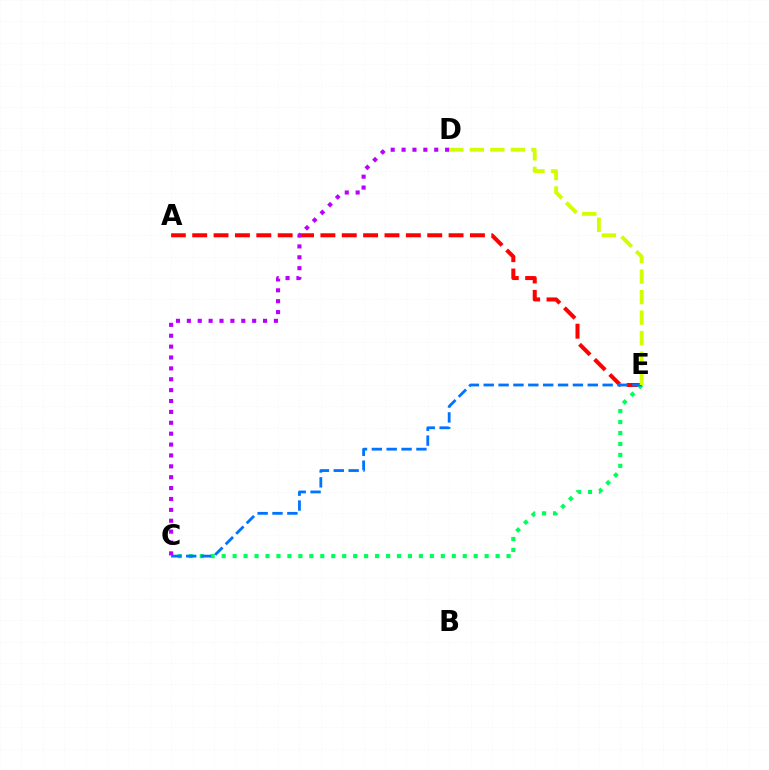{('A', 'E'): [{'color': '#ff0000', 'line_style': 'dashed', 'thickness': 2.9}], ('C', 'E'): [{'color': '#00ff5c', 'line_style': 'dotted', 'thickness': 2.98}, {'color': '#0074ff', 'line_style': 'dashed', 'thickness': 2.02}], ('D', 'E'): [{'color': '#d1ff00', 'line_style': 'dashed', 'thickness': 2.79}], ('C', 'D'): [{'color': '#b900ff', 'line_style': 'dotted', 'thickness': 2.96}]}